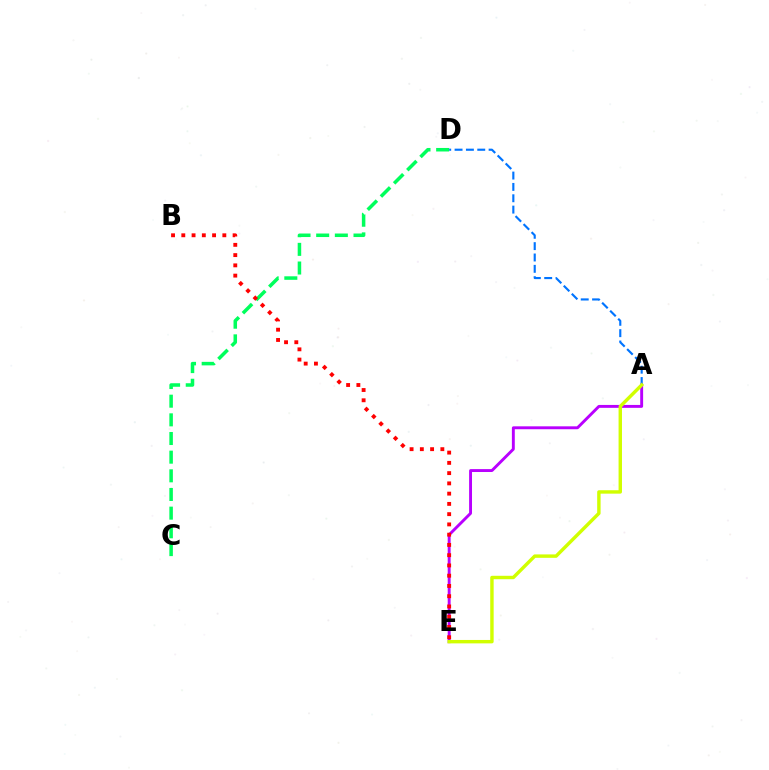{('C', 'D'): [{'color': '#00ff5c', 'line_style': 'dashed', 'thickness': 2.53}], ('A', 'E'): [{'color': '#b900ff', 'line_style': 'solid', 'thickness': 2.09}, {'color': '#d1ff00', 'line_style': 'solid', 'thickness': 2.46}], ('B', 'E'): [{'color': '#ff0000', 'line_style': 'dotted', 'thickness': 2.79}], ('A', 'D'): [{'color': '#0074ff', 'line_style': 'dashed', 'thickness': 1.54}]}